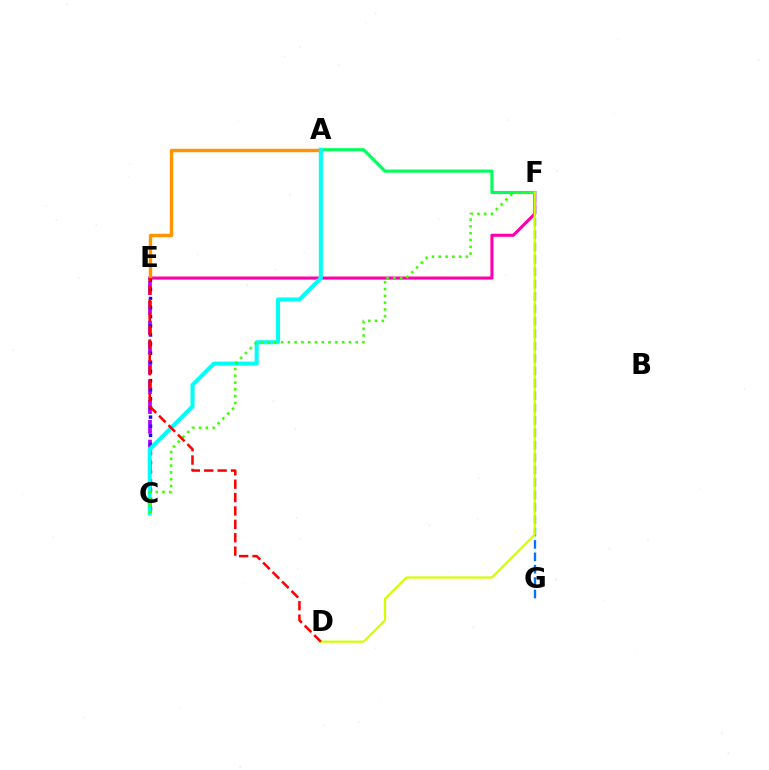{('E', 'F'): [{'color': '#ff00ac', 'line_style': 'solid', 'thickness': 2.23}], ('F', 'G'): [{'color': '#0074ff', 'line_style': 'dashed', 'thickness': 1.68}], ('A', 'F'): [{'color': '#00ff5c', 'line_style': 'solid', 'thickness': 2.24}], ('C', 'E'): [{'color': '#b900ff', 'line_style': 'dashed', 'thickness': 2.69}, {'color': '#2500ff', 'line_style': 'dotted', 'thickness': 2.48}], ('A', 'E'): [{'color': '#ff9400', 'line_style': 'solid', 'thickness': 2.46}], ('D', 'F'): [{'color': '#d1ff00', 'line_style': 'solid', 'thickness': 1.59}], ('A', 'C'): [{'color': '#00fff6', 'line_style': 'solid', 'thickness': 2.9}], ('C', 'F'): [{'color': '#3dff00', 'line_style': 'dotted', 'thickness': 1.84}], ('D', 'E'): [{'color': '#ff0000', 'line_style': 'dashed', 'thickness': 1.82}]}